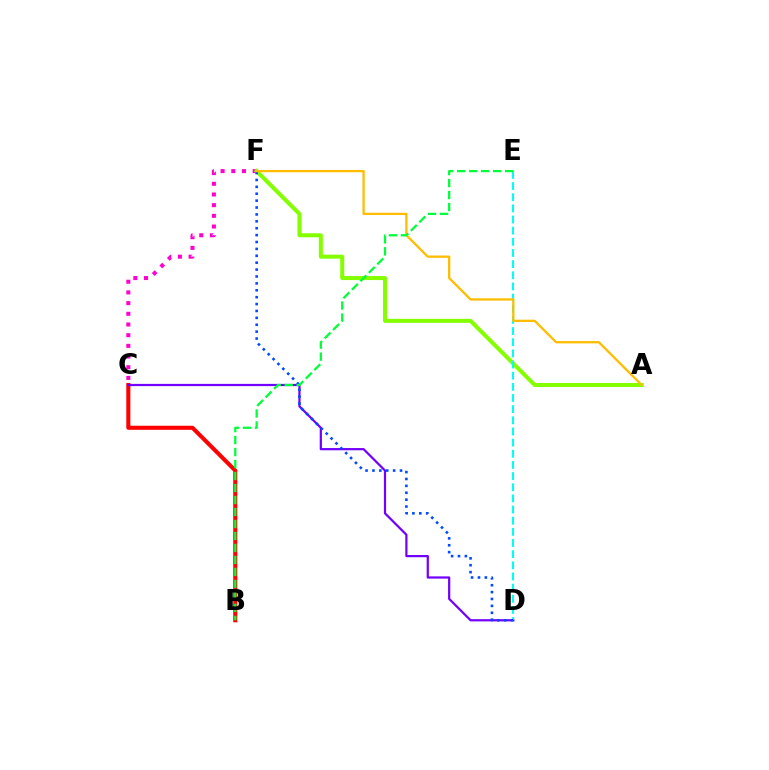{('B', 'C'): [{'color': '#ff0000', 'line_style': 'solid', 'thickness': 2.93}], ('C', 'D'): [{'color': '#7200ff', 'line_style': 'solid', 'thickness': 1.6}], ('C', 'F'): [{'color': '#ff00cf', 'line_style': 'dotted', 'thickness': 2.9}], ('A', 'F'): [{'color': '#84ff00', 'line_style': 'solid', 'thickness': 2.89}, {'color': '#ffbd00', 'line_style': 'solid', 'thickness': 1.65}], ('D', 'E'): [{'color': '#00fff6', 'line_style': 'dashed', 'thickness': 1.52}], ('D', 'F'): [{'color': '#004bff', 'line_style': 'dotted', 'thickness': 1.87}], ('B', 'E'): [{'color': '#00ff39', 'line_style': 'dashed', 'thickness': 1.63}]}